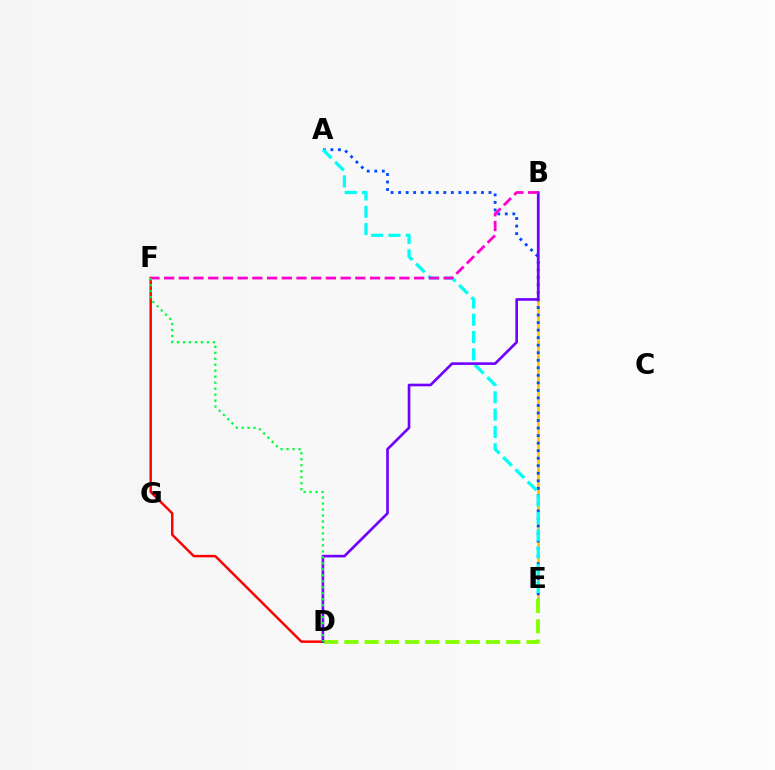{('B', 'E'): [{'color': '#ffbd00', 'line_style': 'solid', 'thickness': 1.81}], ('A', 'E'): [{'color': '#004bff', 'line_style': 'dotted', 'thickness': 2.05}, {'color': '#00fff6', 'line_style': 'dashed', 'thickness': 2.35}], ('D', 'F'): [{'color': '#ff0000', 'line_style': 'solid', 'thickness': 1.77}, {'color': '#00ff39', 'line_style': 'dotted', 'thickness': 1.63}], ('D', 'E'): [{'color': '#84ff00', 'line_style': 'dashed', 'thickness': 2.75}], ('B', 'D'): [{'color': '#7200ff', 'line_style': 'solid', 'thickness': 1.9}], ('B', 'F'): [{'color': '#ff00cf', 'line_style': 'dashed', 'thickness': 2.0}]}